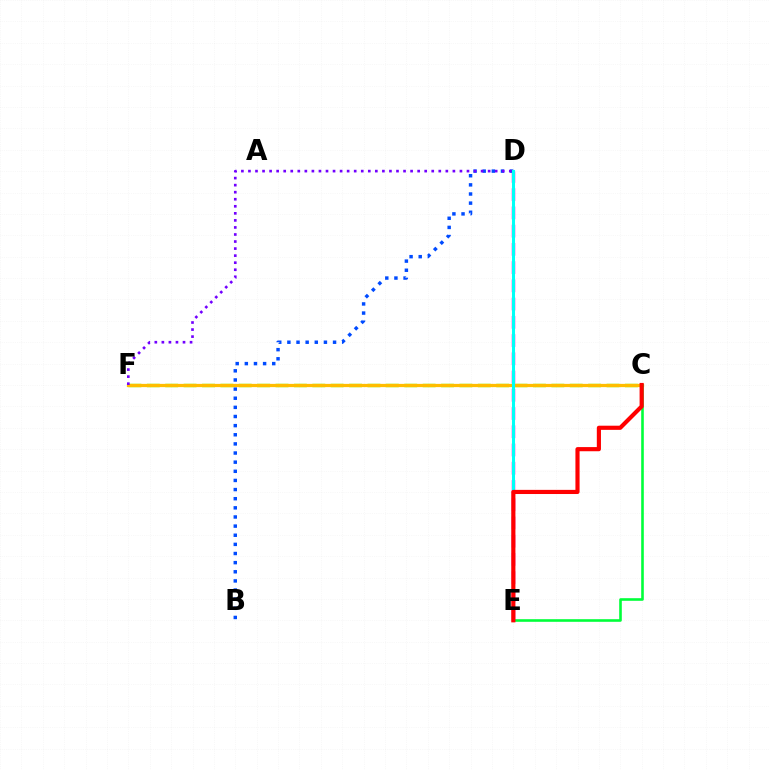{('C', 'F'): [{'color': '#84ff00', 'line_style': 'dashed', 'thickness': 2.5}, {'color': '#ffbd00', 'line_style': 'solid', 'thickness': 2.34}], ('D', 'E'): [{'color': '#ff00cf', 'line_style': 'dashed', 'thickness': 2.48}, {'color': '#00fff6', 'line_style': 'solid', 'thickness': 2.2}], ('B', 'D'): [{'color': '#004bff', 'line_style': 'dotted', 'thickness': 2.48}], ('D', 'F'): [{'color': '#7200ff', 'line_style': 'dotted', 'thickness': 1.92}], ('C', 'E'): [{'color': '#00ff39', 'line_style': 'solid', 'thickness': 1.88}, {'color': '#ff0000', 'line_style': 'solid', 'thickness': 2.99}]}